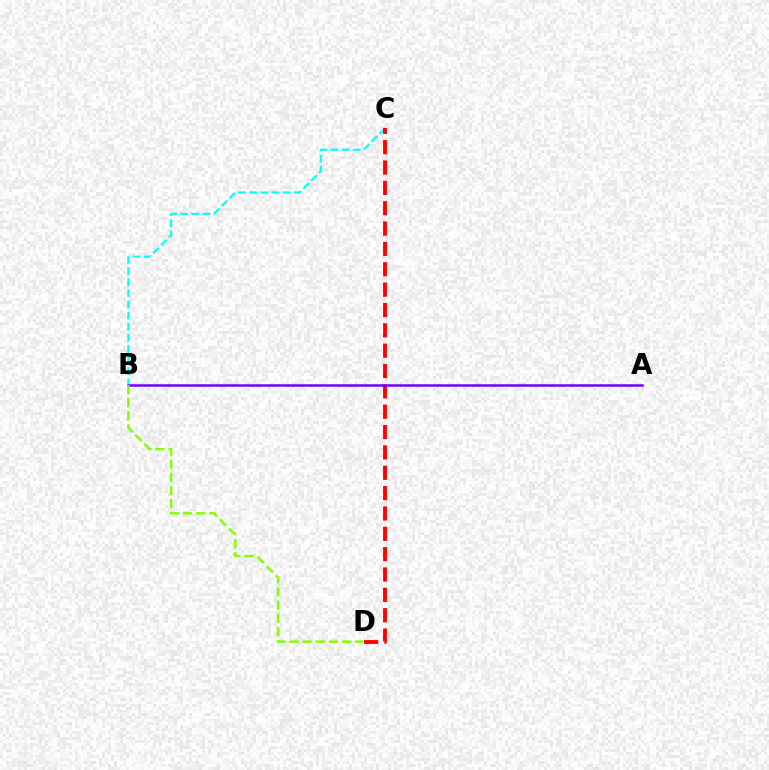{('B', 'C'): [{'color': '#00fff6', 'line_style': 'dashed', 'thickness': 1.51}], ('C', 'D'): [{'color': '#ff0000', 'line_style': 'dashed', 'thickness': 2.76}], ('A', 'B'): [{'color': '#7200ff', 'line_style': 'solid', 'thickness': 1.8}], ('B', 'D'): [{'color': '#84ff00', 'line_style': 'dashed', 'thickness': 1.78}]}